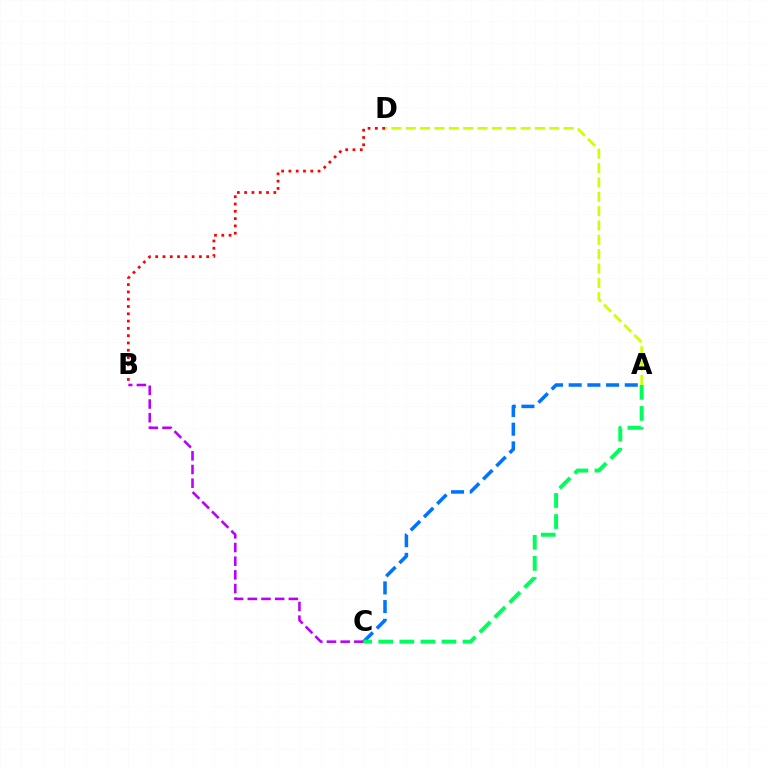{('A', 'C'): [{'color': '#0074ff', 'line_style': 'dashed', 'thickness': 2.54}, {'color': '#00ff5c', 'line_style': 'dashed', 'thickness': 2.86}], ('B', 'C'): [{'color': '#b900ff', 'line_style': 'dashed', 'thickness': 1.86}], ('B', 'D'): [{'color': '#ff0000', 'line_style': 'dotted', 'thickness': 1.98}], ('A', 'D'): [{'color': '#d1ff00', 'line_style': 'dashed', 'thickness': 1.95}]}